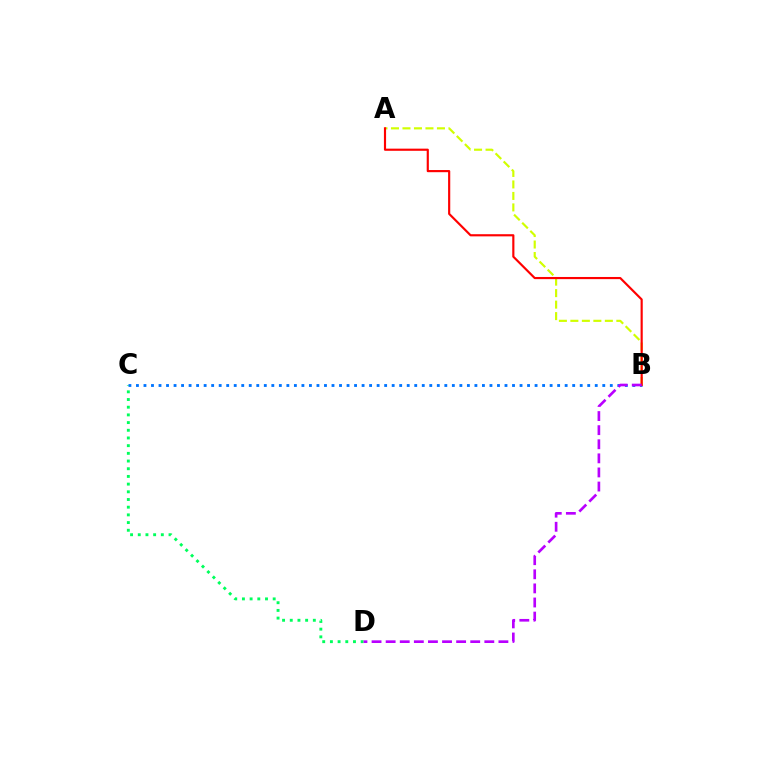{('C', 'D'): [{'color': '#00ff5c', 'line_style': 'dotted', 'thickness': 2.09}], ('B', 'C'): [{'color': '#0074ff', 'line_style': 'dotted', 'thickness': 2.04}], ('A', 'B'): [{'color': '#d1ff00', 'line_style': 'dashed', 'thickness': 1.56}, {'color': '#ff0000', 'line_style': 'solid', 'thickness': 1.55}], ('B', 'D'): [{'color': '#b900ff', 'line_style': 'dashed', 'thickness': 1.91}]}